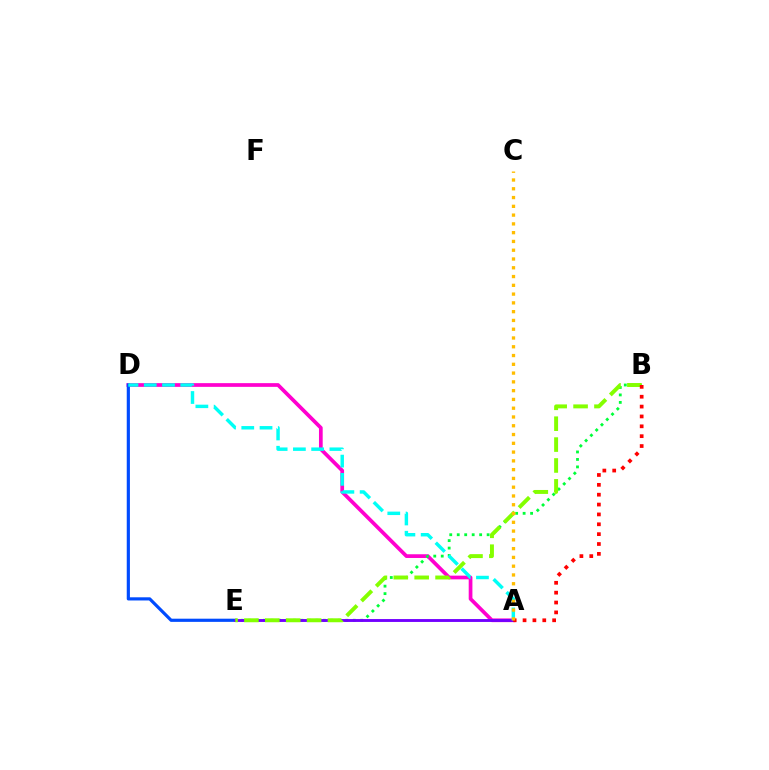{('A', 'D'): [{'color': '#ff00cf', 'line_style': 'solid', 'thickness': 2.67}, {'color': '#00fff6', 'line_style': 'dashed', 'thickness': 2.48}], ('B', 'E'): [{'color': '#00ff39', 'line_style': 'dotted', 'thickness': 2.03}, {'color': '#84ff00', 'line_style': 'dashed', 'thickness': 2.84}], ('D', 'E'): [{'color': '#004bff', 'line_style': 'solid', 'thickness': 2.29}], ('A', 'E'): [{'color': '#7200ff', 'line_style': 'solid', 'thickness': 2.08}], ('A', 'B'): [{'color': '#ff0000', 'line_style': 'dotted', 'thickness': 2.68}], ('A', 'C'): [{'color': '#ffbd00', 'line_style': 'dotted', 'thickness': 2.38}]}